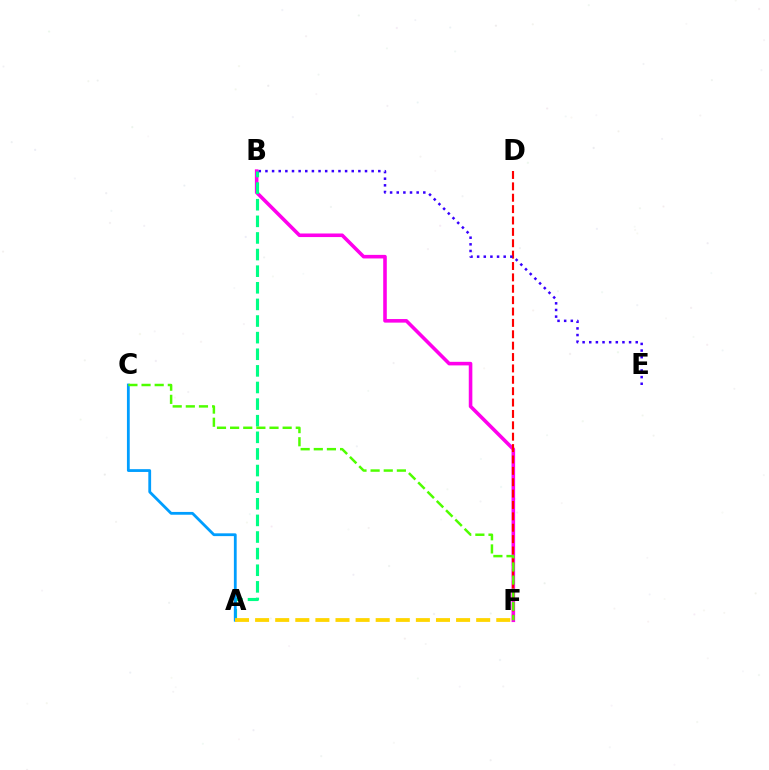{('B', 'F'): [{'color': '#ff00ed', 'line_style': 'solid', 'thickness': 2.58}], ('A', 'B'): [{'color': '#00ff86', 'line_style': 'dashed', 'thickness': 2.26}], ('A', 'C'): [{'color': '#009eff', 'line_style': 'solid', 'thickness': 2.01}], ('D', 'F'): [{'color': '#ff0000', 'line_style': 'dashed', 'thickness': 1.55}], ('A', 'F'): [{'color': '#ffd500', 'line_style': 'dashed', 'thickness': 2.73}], ('C', 'F'): [{'color': '#4fff00', 'line_style': 'dashed', 'thickness': 1.78}], ('B', 'E'): [{'color': '#3700ff', 'line_style': 'dotted', 'thickness': 1.8}]}